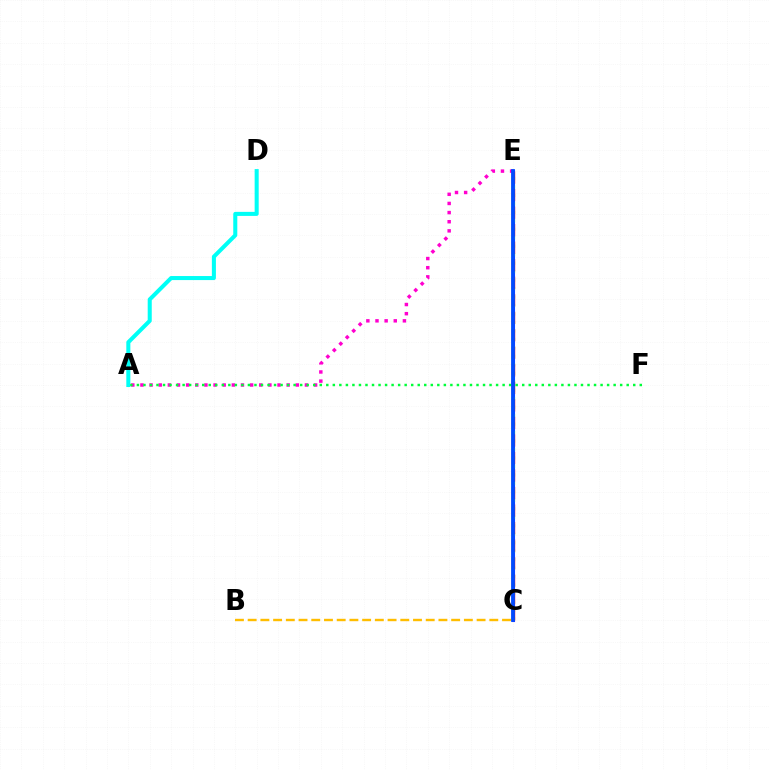{('B', 'C'): [{'color': '#ffbd00', 'line_style': 'dashed', 'thickness': 1.73}], ('C', 'E'): [{'color': '#7200ff', 'line_style': 'solid', 'thickness': 2.23}, {'color': '#84ff00', 'line_style': 'dotted', 'thickness': 2.3}, {'color': '#ff0000', 'line_style': 'dashed', 'thickness': 2.38}, {'color': '#004bff', 'line_style': 'solid', 'thickness': 2.74}], ('A', 'D'): [{'color': '#00fff6', 'line_style': 'solid', 'thickness': 2.91}], ('A', 'E'): [{'color': '#ff00cf', 'line_style': 'dotted', 'thickness': 2.48}], ('A', 'F'): [{'color': '#00ff39', 'line_style': 'dotted', 'thickness': 1.77}]}